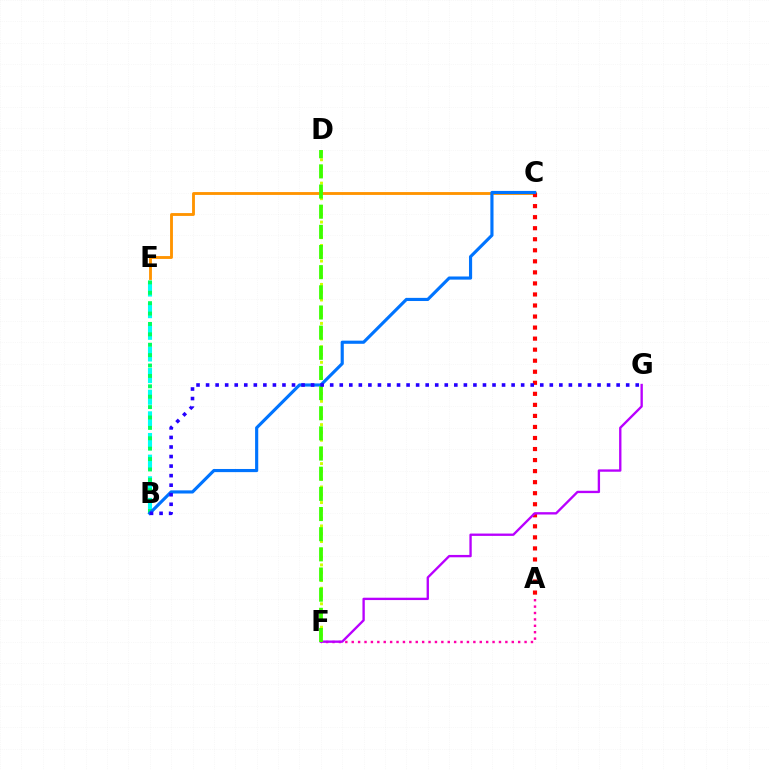{('D', 'F'): [{'color': '#d1ff00', 'line_style': 'dotted', 'thickness': 2.12}, {'color': '#3dff00', 'line_style': 'dashed', 'thickness': 2.74}], ('C', 'E'): [{'color': '#ff9400', 'line_style': 'solid', 'thickness': 2.05}], ('B', 'E'): [{'color': '#00fff6', 'line_style': 'dashed', 'thickness': 2.94}, {'color': '#00ff5c', 'line_style': 'dotted', 'thickness': 2.82}], ('A', 'C'): [{'color': '#ff0000', 'line_style': 'dotted', 'thickness': 3.0}], ('A', 'F'): [{'color': '#ff00ac', 'line_style': 'dotted', 'thickness': 1.74}], ('B', 'C'): [{'color': '#0074ff', 'line_style': 'solid', 'thickness': 2.26}], ('F', 'G'): [{'color': '#b900ff', 'line_style': 'solid', 'thickness': 1.69}], ('B', 'G'): [{'color': '#2500ff', 'line_style': 'dotted', 'thickness': 2.59}]}